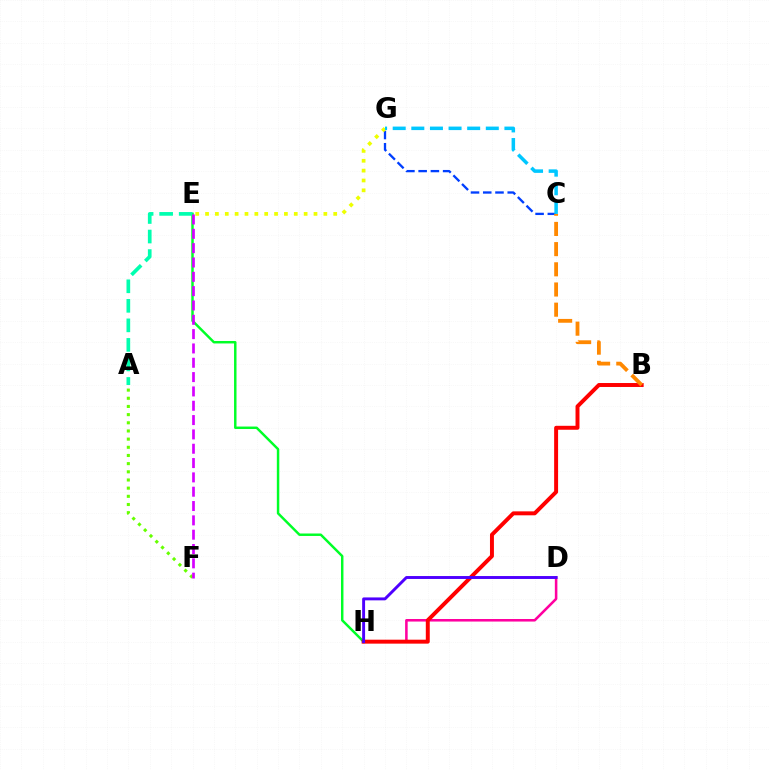{('A', 'F'): [{'color': '#66ff00', 'line_style': 'dotted', 'thickness': 2.22}], ('E', 'H'): [{'color': '#00ff27', 'line_style': 'solid', 'thickness': 1.77}], ('C', 'G'): [{'color': '#003fff', 'line_style': 'dashed', 'thickness': 1.66}, {'color': '#00c7ff', 'line_style': 'dashed', 'thickness': 2.53}], ('D', 'H'): [{'color': '#ff00a0', 'line_style': 'solid', 'thickness': 1.84}, {'color': '#4f00ff', 'line_style': 'solid', 'thickness': 2.1}], ('B', 'H'): [{'color': '#ff0000', 'line_style': 'solid', 'thickness': 2.84}], ('A', 'E'): [{'color': '#00ffaf', 'line_style': 'dashed', 'thickness': 2.65}], ('E', 'F'): [{'color': '#d600ff', 'line_style': 'dashed', 'thickness': 1.95}], ('B', 'C'): [{'color': '#ff8800', 'line_style': 'dashed', 'thickness': 2.74}], ('E', 'G'): [{'color': '#eeff00', 'line_style': 'dotted', 'thickness': 2.68}]}